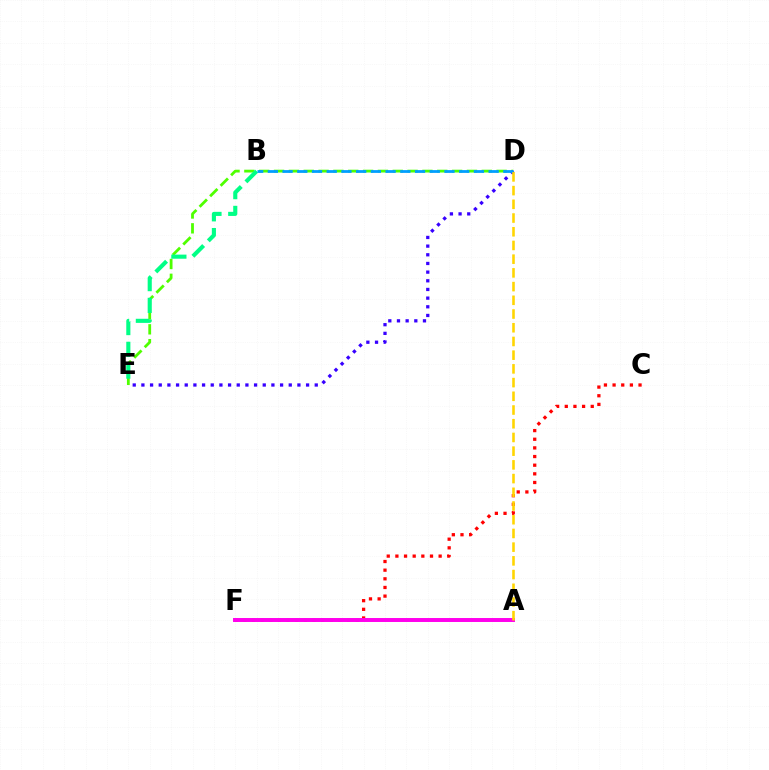{('D', 'E'): [{'color': '#4fff00', 'line_style': 'dashed', 'thickness': 2.02}, {'color': '#3700ff', 'line_style': 'dotted', 'thickness': 2.35}], ('B', 'E'): [{'color': '#00ff86', 'line_style': 'dashed', 'thickness': 2.96}], ('C', 'F'): [{'color': '#ff0000', 'line_style': 'dotted', 'thickness': 2.35}], ('B', 'D'): [{'color': '#009eff', 'line_style': 'dashed', 'thickness': 2.0}], ('A', 'F'): [{'color': '#ff00ed', 'line_style': 'solid', 'thickness': 2.85}], ('A', 'D'): [{'color': '#ffd500', 'line_style': 'dashed', 'thickness': 1.86}]}